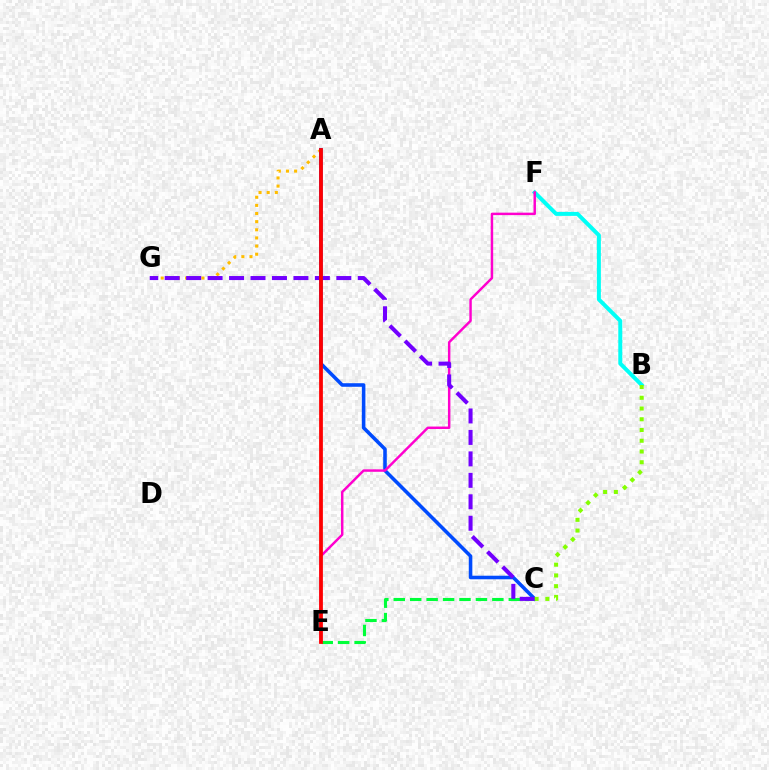{('B', 'F'): [{'color': '#00fff6', 'line_style': 'solid', 'thickness': 2.87}], ('C', 'E'): [{'color': '#00ff39', 'line_style': 'dashed', 'thickness': 2.23}], ('A', 'G'): [{'color': '#ffbd00', 'line_style': 'dotted', 'thickness': 2.21}], ('A', 'C'): [{'color': '#004bff', 'line_style': 'solid', 'thickness': 2.57}], ('E', 'F'): [{'color': '#ff00cf', 'line_style': 'solid', 'thickness': 1.77}], ('C', 'G'): [{'color': '#7200ff', 'line_style': 'dashed', 'thickness': 2.91}], ('A', 'E'): [{'color': '#ff0000', 'line_style': 'solid', 'thickness': 2.72}], ('B', 'C'): [{'color': '#84ff00', 'line_style': 'dotted', 'thickness': 2.92}]}